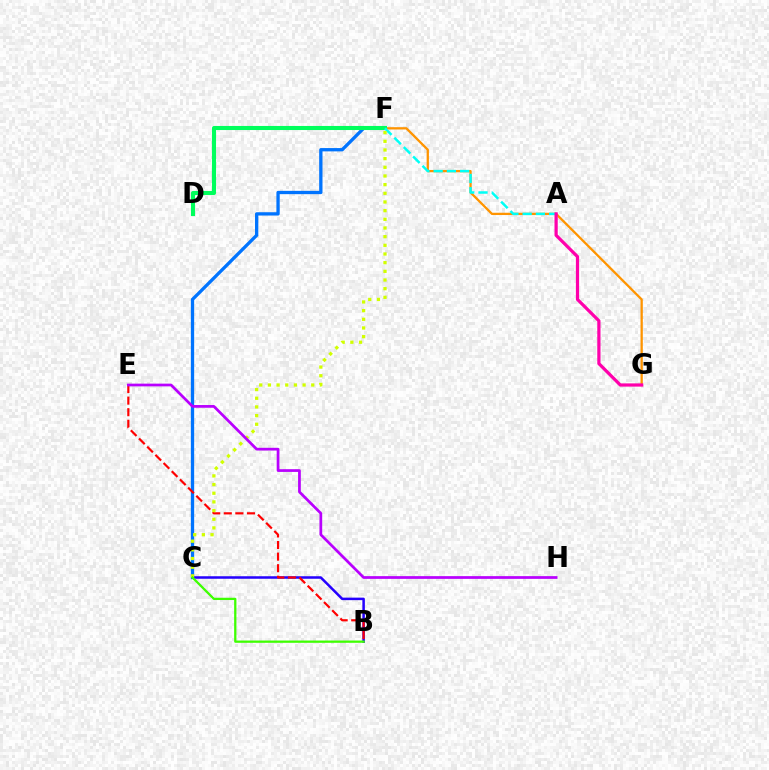{('F', 'G'): [{'color': '#ff9400', 'line_style': 'solid', 'thickness': 1.65}], ('B', 'C'): [{'color': '#2500ff', 'line_style': 'solid', 'thickness': 1.81}, {'color': '#3dff00', 'line_style': 'solid', 'thickness': 1.63}], ('C', 'F'): [{'color': '#0074ff', 'line_style': 'solid', 'thickness': 2.38}, {'color': '#d1ff00', 'line_style': 'dotted', 'thickness': 2.36}], ('D', 'F'): [{'color': '#00ff5c', 'line_style': 'solid', 'thickness': 2.93}], ('B', 'E'): [{'color': '#ff0000', 'line_style': 'dashed', 'thickness': 1.57}], ('A', 'F'): [{'color': '#00fff6', 'line_style': 'dashed', 'thickness': 1.8}], ('E', 'H'): [{'color': '#b900ff', 'line_style': 'solid', 'thickness': 1.96}], ('A', 'G'): [{'color': '#ff00ac', 'line_style': 'solid', 'thickness': 2.32}]}